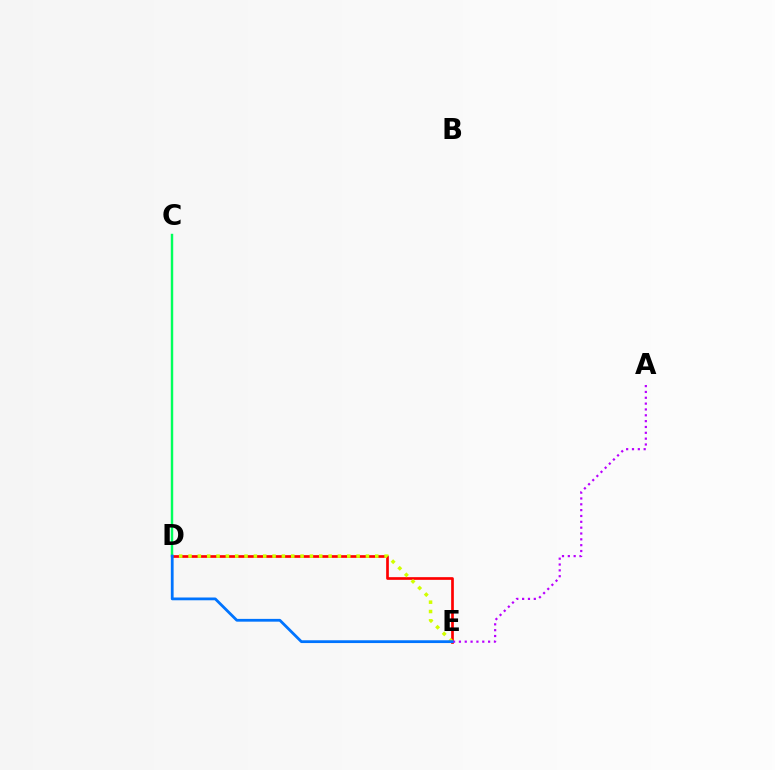{('D', 'E'): [{'color': '#ff0000', 'line_style': 'solid', 'thickness': 1.94}, {'color': '#d1ff00', 'line_style': 'dotted', 'thickness': 2.54}, {'color': '#0074ff', 'line_style': 'solid', 'thickness': 2.0}], ('C', 'D'): [{'color': '#00ff5c', 'line_style': 'solid', 'thickness': 1.75}], ('A', 'E'): [{'color': '#b900ff', 'line_style': 'dotted', 'thickness': 1.59}]}